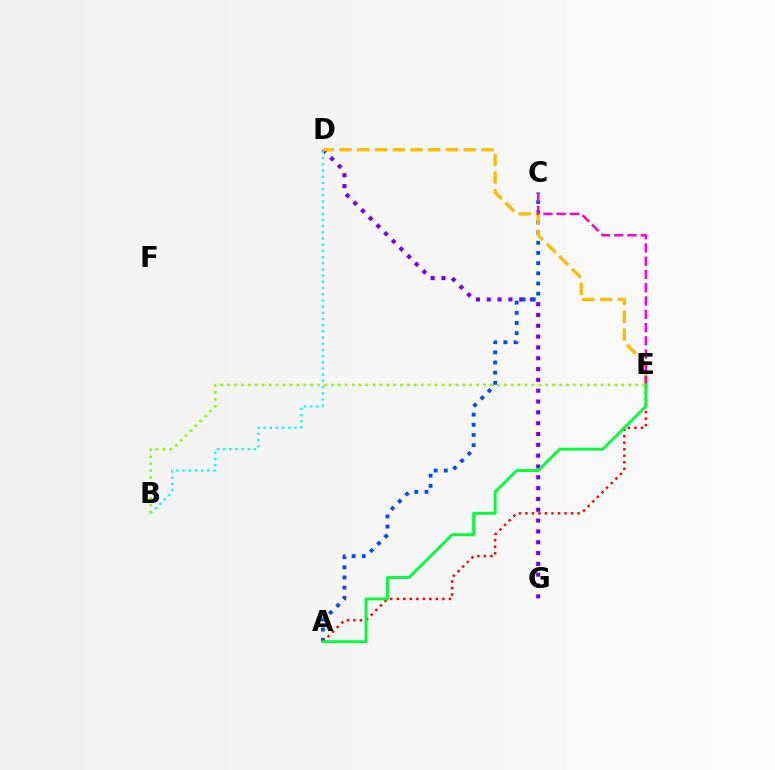{('D', 'G'): [{'color': '#7200ff', 'line_style': 'dotted', 'thickness': 2.94}], ('A', 'C'): [{'color': '#004bff', 'line_style': 'dotted', 'thickness': 2.76}], ('D', 'E'): [{'color': '#ffbd00', 'line_style': 'dashed', 'thickness': 2.41}], ('A', 'E'): [{'color': '#ff0000', 'line_style': 'dotted', 'thickness': 1.77}, {'color': '#00ff39', 'line_style': 'solid', 'thickness': 2.05}], ('C', 'E'): [{'color': '#ff00cf', 'line_style': 'dashed', 'thickness': 1.8}], ('B', 'D'): [{'color': '#00fff6', 'line_style': 'dotted', 'thickness': 1.68}], ('B', 'E'): [{'color': '#84ff00', 'line_style': 'dotted', 'thickness': 1.88}]}